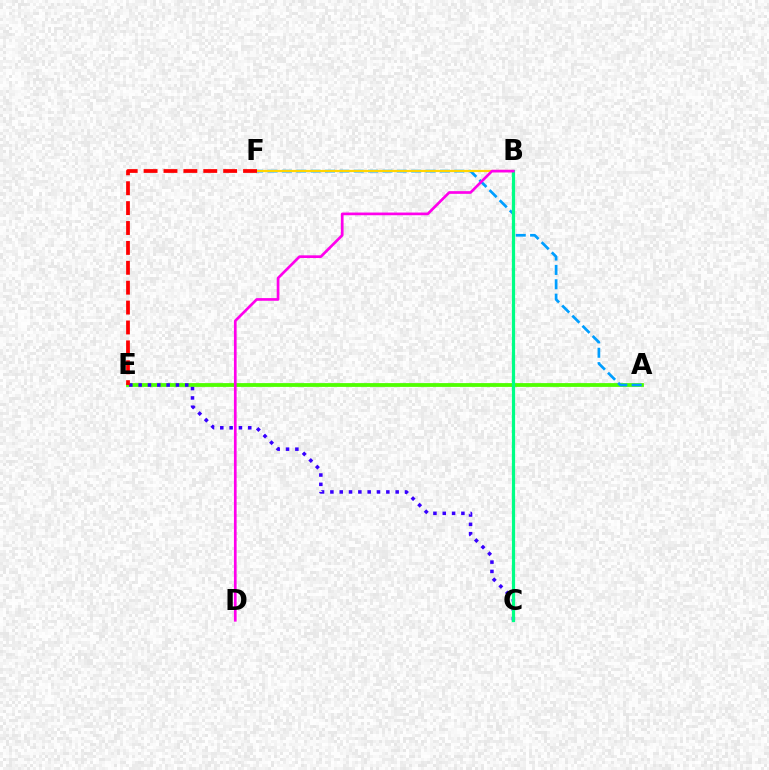{('A', 'E'): [{'color': '#4fff00', 'line_style': 'solid', 'thickness': 2.73}], ('C', 'E'): [{'color': '#3700ff', 'line_style': 'dotted', 'thickness': 2.53}], ('A', 'F'): [{'color': '#009eff', 'line_style': 'dashed', 'thickness': 1.95}], ('B', 'F'): [{'color': '#ffd500', 'line_style': 'solid', 'thickness': 1.56}], ('B', 'C'): [{'color': '#00ff86', 'line_style': 'solid', 'thickness': 2.31}], ('E', 'F'): [{'color': '#ff0000', 'line_style': 'dashed', 'thickness': 2.7}], ('B', 'D'): [{'color': '#ff00ed', 'line_style': 'solid', 'thickness': 1.94}]}